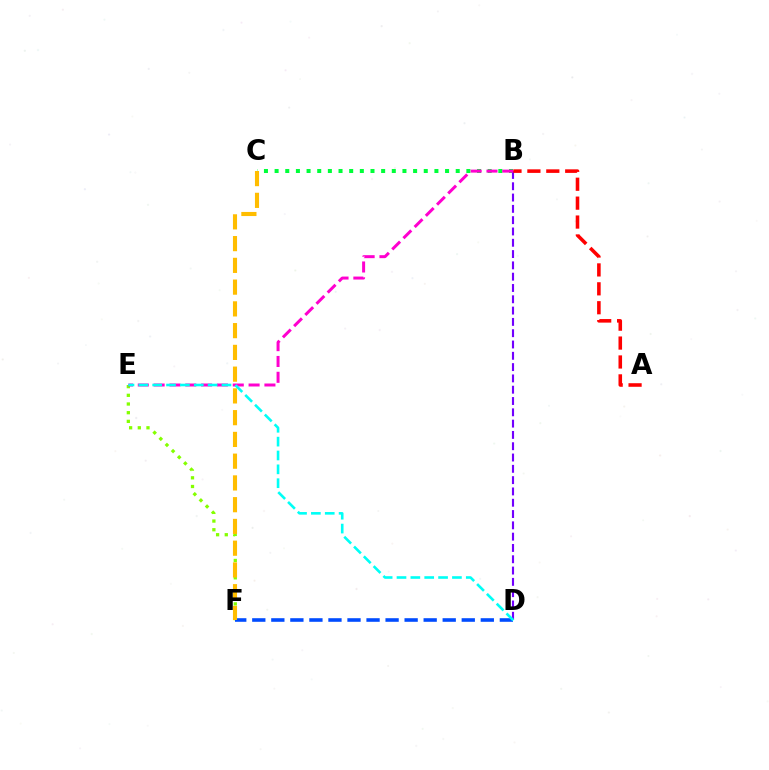{('B', 'C'): [{'color': '#00ff39', 'line_style': 'dotted', 'thickness': 2.89}], ('B', 'D'): [{'color': '#7200ff', 'line_style': 'dashed', 'thickness': 1.54}], ('E', 'F'): [{'color': '#84ff00', 'line_style': 'dotted', 'thickness': 2.36}], ('D', 'F'): [{'color': '#004bff', 'line_style': 'dashed', 'thickness': 2.59}], ('B', 'E'): [{'color': '#ff00cf', 'line_style': 'dashed', 'thickness': 2.15}], ('C', 'F'): [{'color': '#ffbd00', 'line_style': 'dashed', 'thickness': 2.96}], ('A', 'B'): [{'color': '#ff0000', 'line_style': 'dashed', 'thickness': 2.57}], ('D', 'E'): [{'color': '#00fff6', 'line_style': 'dashed', 'thickness': 1.88}]}